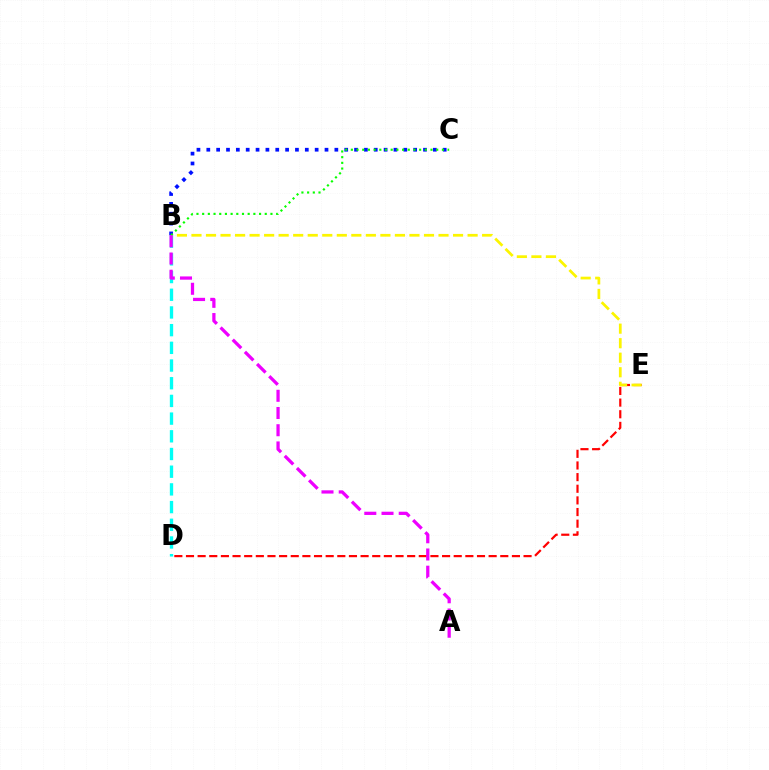{('B', 'D'): [{'color': '#00fff6', 'line_style': 'dashed', 'thickness': 2.4}], ('D', 'E'): [{'color': '#ff0000', 'line_style': 'dashed', 'thickness': 1.58}], ('B', 'E'): [{'color': '#fcf500', 'line_style': 'dashed', 'thickness': 1.97}], ('B', 'C'): [{'color': '#0010ff', 'line_style': 'dotted', 'thickness': 2.68}, {'color': '#08ff00', 'line_style': 'dotted', 'thickness': 1.55}], ('A', 'B'): [{'color': '#ee00ff', 'line_style': 'dashed', 'thickness': 2.34}]}